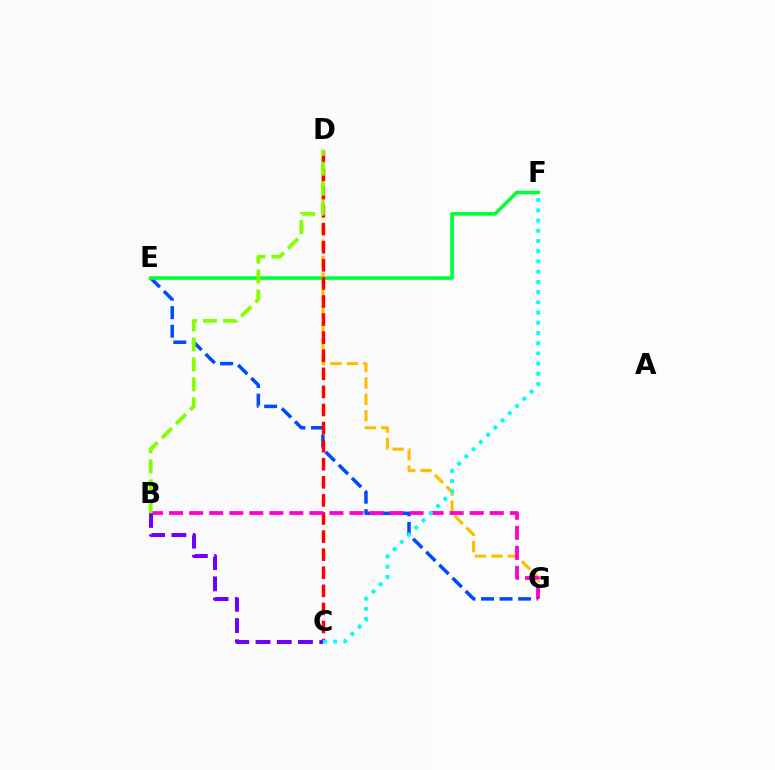{('E', 'G'): [{'color': '#004bff', 'line_style': 'dashed', 'thickness': 2.52}], ('E', 'F'): [{'color': '#00ff39', 'line_style': 'solid', 'thickness': 2.6}], ('D', 'G'): [{'color': '#ffbd00', 'line_style': 'dashed', 'thickness': 2.23}], ('C', 'D'): [{'color': '#ff0000', 'line_style': 'dashed', 'thickness': 2.46}], ('B', 'G'): [{'color': '#ff00cf', 'line_style': 'dashed', 'thickness': 2.72}], ('B', 'C'): [{'color': '#7200ff', 'line_style': 'dashed', 'thickness': 2.89}], ('B', 'D'): [{'color': '#84ff00', 'line_style': 'dashed', 'thickness': 2.71}], ('C', 'F'): [{'color': '#00fff6', 'line_style': 'dotted', 'thickness': 2.78}]}